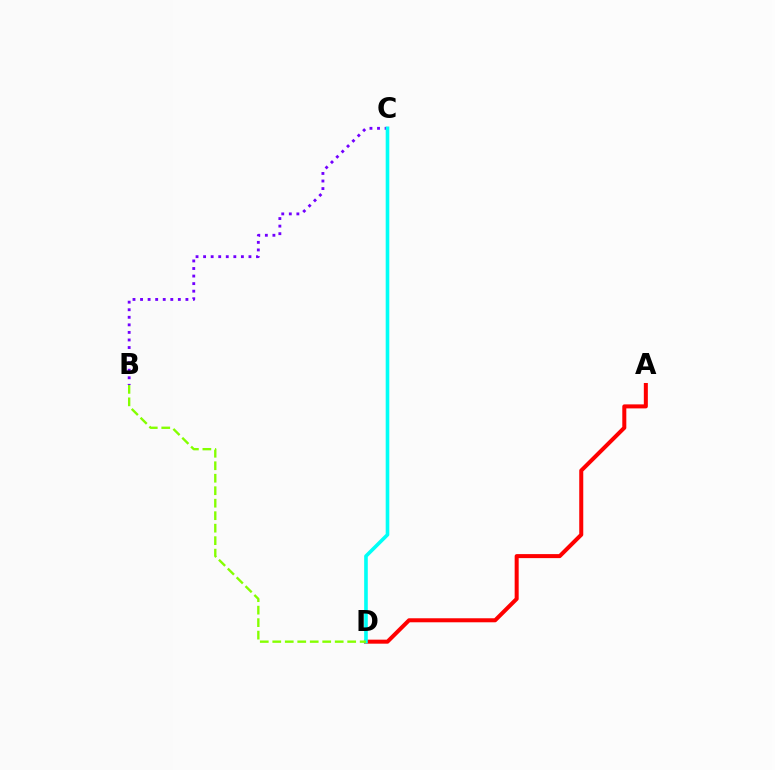{('A', 'D'): [{'color': '#ff0000', 'line_style': 'solid', 'thickness': 2.89}], ('B', 'C'): [{'color': '#7200ff', 'line_style': 'dotted', 'thickness': 2.05}], ('C', 'D'): [{'color': '#00fff6', 'line_style': 'solid', 'thickness': 2.6}], ('B', 'D'): [{'color': '#84ff00', 'line_style': 'dashed', 'thickness': 1.7}]}